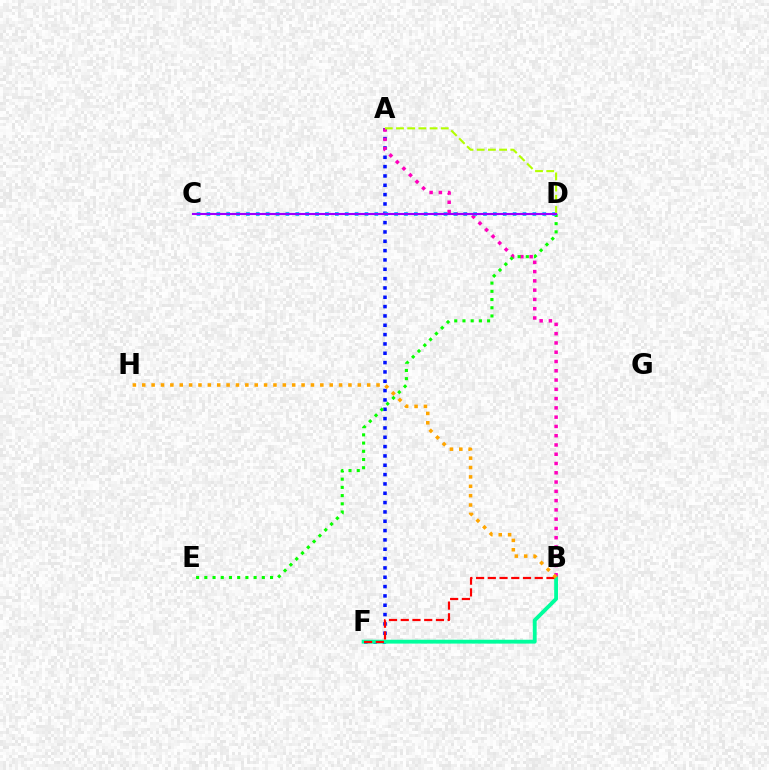{('A', 'F'): [{'color': '#0010ff', 'line_style': 'dotted', 'thickness': 2.54}], ('B', 'F'): [{'color': '#00ff9d', 'line_style': 'solid', 'thickness': 2.78}, {'color': '#ff0000', 'line_style': 'dashed', 'thickness': 1.59}], ('A', 'B'): [{'color': '#ff00bd', 'line_style': 'dotted', 'thickness': 2.52}], ('D', 'E'): [{'color': '#08ff00', 'line_style': 'dotted', 'thickness': 2.23}], ('C', 'D'): [{'color': '#00b5ff', 'line_style': 'dotted', 'thickness': 2.68}, {'color': '#9b00ff', 'line_style': 'solid', 'thickness': 1.53}], ('A', 'D'): [{'color': '#b3ff00', 'line_style': 'dashed', 'thickness': 1.52}], ('B', 'H'): [{'color': '#ffa500', 'line_style': 'dotted', 'thickness': 2.55}]}